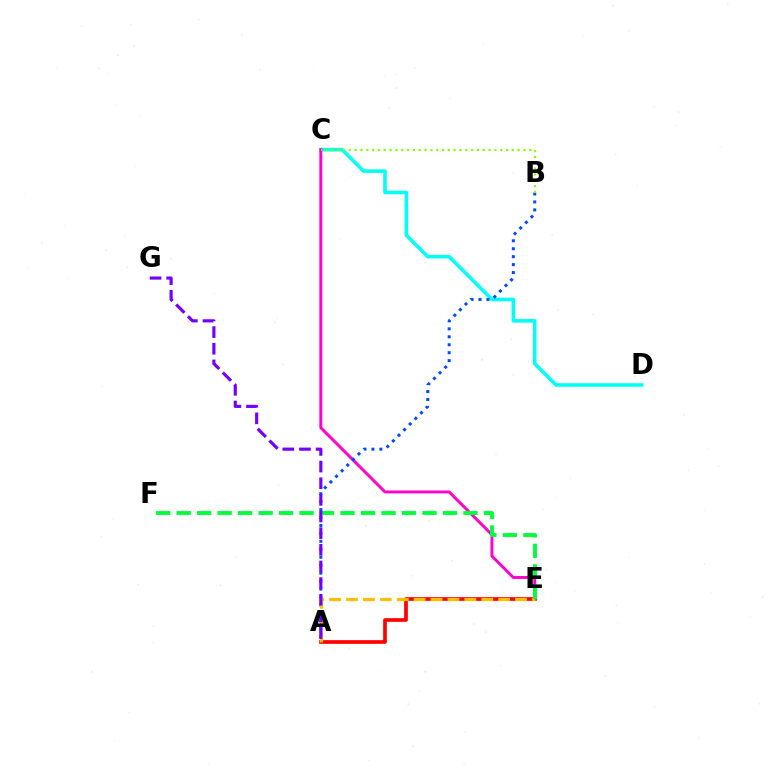{('C', 'D'): [{'color': '#00fff6', 'line_style': 'solid', 'thickness': 2.55}], ('C', 'E'): [{'color': '#ff00cf', 'line_style': 'solid', 'thickness': 2.12}], ('A', 'E'): [{'color': '#ff0000', 'line_style': 'solid', 'thickness': 2.65}, {'color': '#ffbd00', 'line_style': 'dashed', 'thickness': 2.3}], ('A', 'B'): [{'color': '#004bff', 'line_style': 'dotted', 'thickness': 2.16}], ('E', 'F'): [{'color': '#00ff39', 'line_style': 'dashed', 'thickness': 2.78}], ('B', 'C'): [{'color': '#84ff00', 'line_style': 'dotted', 'thickness': 1.58}], ('A', 'G'): [{'color': '#7200ff', 'line_style': 'dashed', 'thickness': 2.26}]}